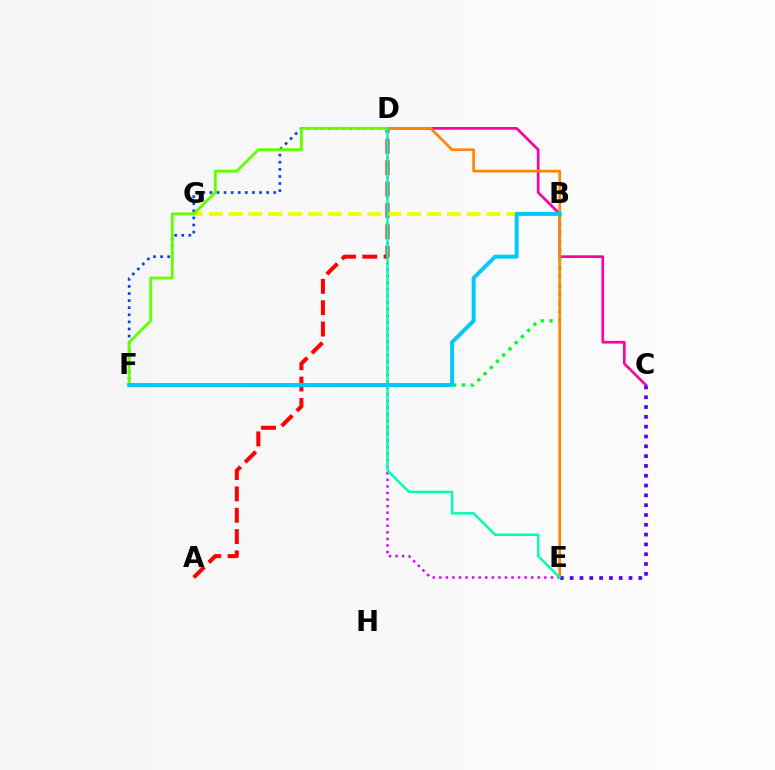{('B', 'F'): [{'color': '#00ff27', 'line_style': 'dotted', 'thickness': 2.38}, {'color': '#00c7ff', 'line_style': 'solid', 'thickness': 2.85}], ('A', 'D'): [{'color': '#ff0000', 'line_style': 'dashed', 'thickness': 2.9}], ('D', 'F'): [{'color': '#003fff', 'line_style': 'dotted', 'thickness': 1.93}, {'color': '#66ff00', 'line_style': 'solid', 'thickness': 2.08}], ('C', 'D'): [{'color': '#ff00a0', 'line_style': 'solid', 'thickness': 1.94}], ('D', 'E'): [{'color': '#d600ff', 'line_style': 'dotted', 'thickness': 1.78}, {'color': '#ff8800', 'line_style': 'solid', 'thickness': 1.94}, {'color': '#00ffaf', 'line_style': 'solid', 'thickness': 1.78}], ('B', 'G'): [{'color': '#eeff00', 'line_style': 'dashed', 'thickness': 2.7}], ('C', 'E'): [{'color': '#4f00ff', 'line_style': 'dotted', 'thickness': 2.67}]}